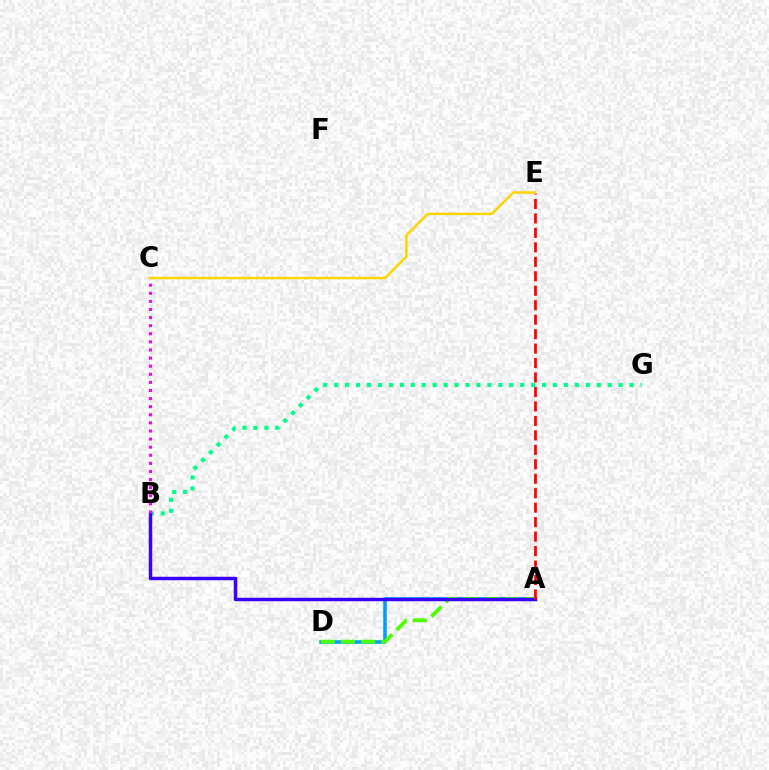{('A', 'D'): [{'color': '#009eff', 'line_style': 'solid', 'thickness': 2.55}, {'color': '#4fff00', 'line_style': 'dashed', 'thickness': 2.74}], ('B', 'G'): [{'color': '#00ff86', 'line_style': 'dotted', 'thickness': 2.97}], ('A', 'B'): [{'color': '#3700ff', 'line_style': 'solid', 'thickness': 2.49}], ('A', 'E'): [{'color': '#ff0000', 'line_style': 'dashed', 'thickness': 1.96}], ('B', 'C'): [{'color': '#ff00ed', 'line_style': 'dotted', 'thickness': 2.2}], ('C', 'E'): [{'color': '#ffd500', 'line_style': 'solid', 'thickness': 1.79}]}